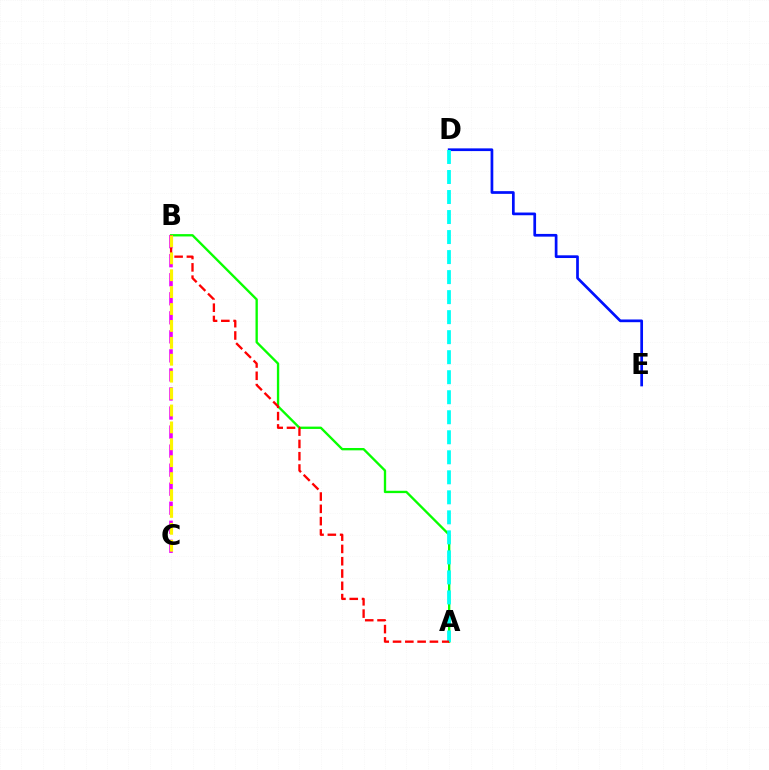{('D', 'E'): [{'color': '#0010ff', 'line_style': 'solid', 'thickness': 1.95}], ('A', 'B'): [{'color': '#08ff00', 'line_style': 'solid', 'thickness': 1.68}, {'color': '#ff0000', 'line_style': 'dashed', 'thickness': 1.67}], ('B', 'C'): [{'color': '#ee00ff', 'line_style': 'dashed', 'thickness': 2.59}, {'color': '#fcf500', 'line_style': 'dashed', 'thickness': 2.3}], ('A', 'D'): [{'color': '#00fff6', 'line_style': 'dashed', 'thickness': 2.72}]}